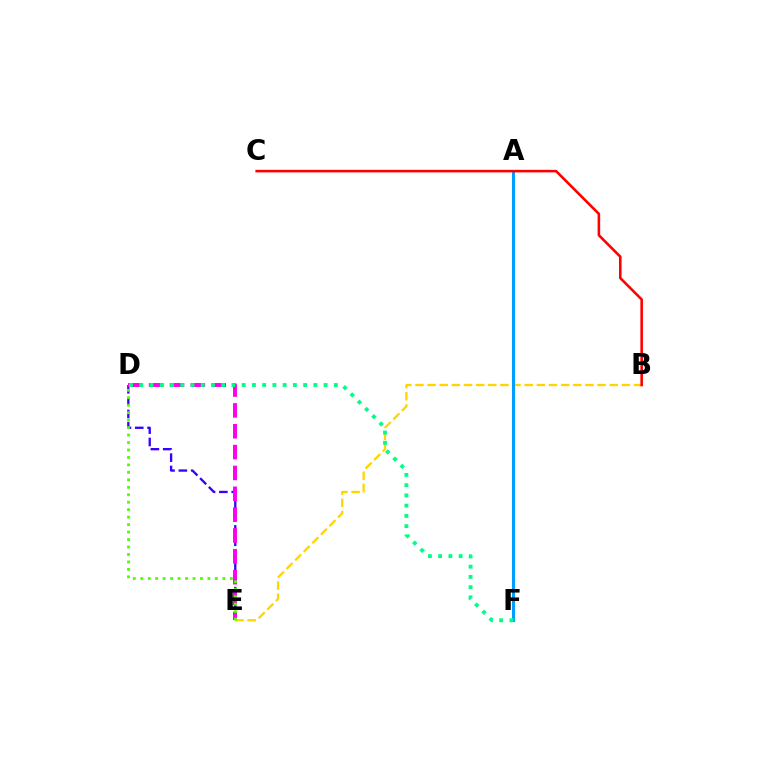{('D', 'E'): [{'color': '#3700ff', 'line_style': 'dashed', 'thickness': 1.68}, {'color': '#ff00ed', 'line_style': 'dashed', 'thickness': 2.83}, {'color': '#4fff00', 'line_style': 'dotted', 'thickness': 2.03}], ('B', 'E'): [{'color': '#ffd500', 'line_style': 'dashed', 'thickness': 1.65}], ('A', 'F'): [{'color': '#009eff', 'line_style': 'solid', 'thickness': 2.16}], ('B', 'C'): [{'color': '#ff0000', 'line_style': 'solid', 'thickness': 1.85}], ('D', 'F'): [{'color': '#00ff86', 'line_style': 'dotted', 'thickness': 2.78}]}